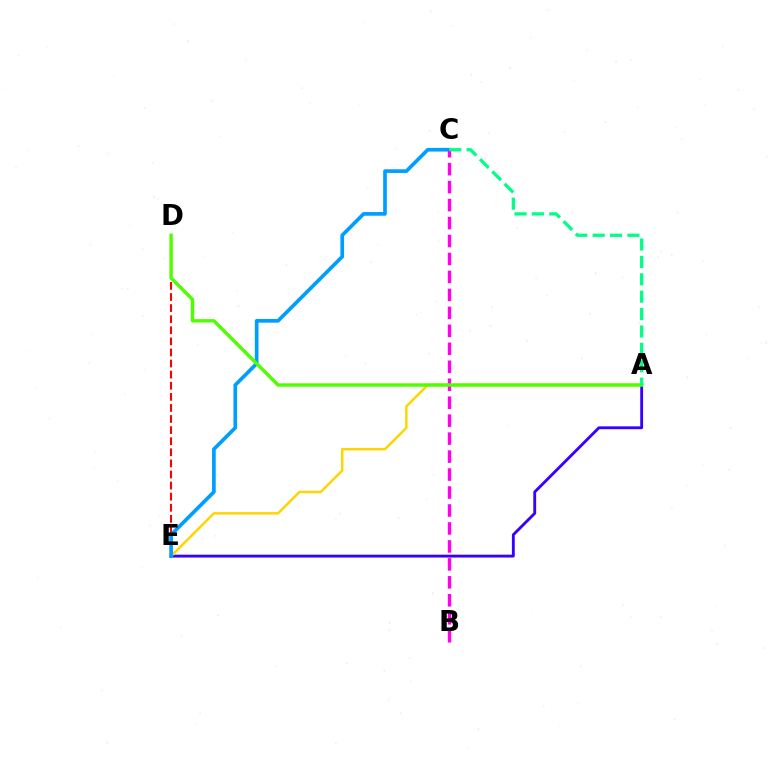{('A', 'E'): [{'color': '#3700ff', 'line_style': 'solid', 'thickness': 2.05}, {'color': '#ffd500', 'line_style': 'solid', 'thickness': 1.79}], ('D', 'E'): [{'color': '#ff0000', 'line_style': 'dashed', 'thickness': 1.51}], ('C', 'E'): [{'color': '#009eff', 'line_style': 'solid', 'thickness': 2.65}], ('B', 'C'): [{'color': '#ff00ed', 'line_style': 'dashed', 'thickness': 2.44}], ('A', 'D'): [{'color': '#4fff00', 'line_style': 'solid', 'thickness': 2.45}], ('A', 'C'): [{'color': '#00ff86', 'line_style': 'dashed', 'thickness': 2.36}]}